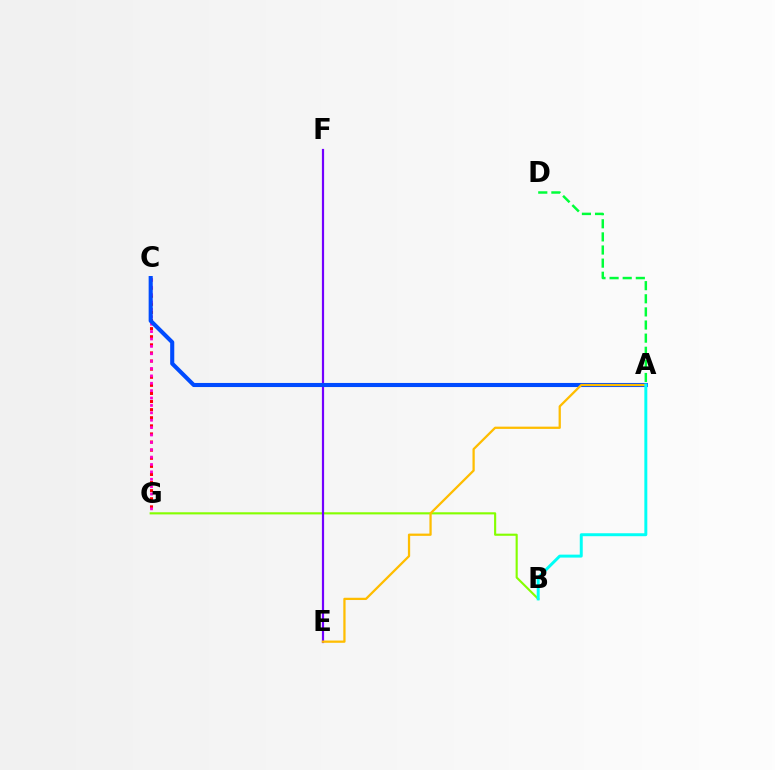{('C', 'G'): [{'color': '#ff0000', 'line_style': 'dotted', 'thickness': 2.2}, {'color': '#ff00cf', 'line_style': 'dotted', 'thickness': 2.01}], ('B', 'G'): [{'color': '#84ff00', 'line_style': 'solid', 'thickness': 1.54}], ('A', 'D'): [{'color': '#00ff39', 'line_style': 'dashed', 'thickness': 1.78}], ('E', 'F'): [{'color': '#7200ff', 'line_style': 'solid', 'thickness': 1.59}], ('A', 'C'): [{'color': '#004bff', 'line_style': 'solid', 'thickness': 2.95}], ('A', 'E'): [{'color': '#ffbd00', 'line_style': 'solid', 'thickness': 1.63}], ('A', 'B'): [{'color': '#00fff6', 'line_style': 'solid', 'thickness': 2.13}]}